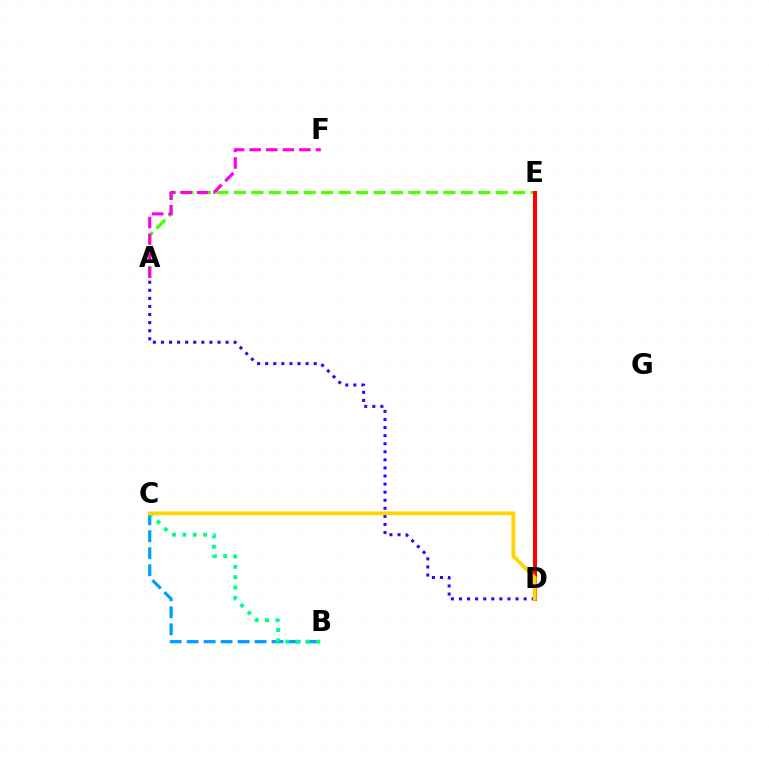{('B', 'C'): [{'color': '#009eff', 'line_style': 'dashed', 'thickness': 2.31}, {'color': '#00ff86', 'line_style': 'dotted', 'thickness': 2.82}], ('A', 'E'): [{'color': '#4fff00', 'line_style': 'dashed', 'thickness': 2.37}], ('A', 'D'): [{'color': '#3700ff', 'line_style': 'dotted', 'thickness': 2.2}], ('D', 'E'): [{'color': '#ff0000', 'line_style': 'solid', 'thickness': 2.91}], ('C', 'D'): [{'color': '#ffd500', 'line_style': 'solid', 'thickness': 2.74}], ('A', 'F'): [{'color': '#ff00ed', 'line_style': 'dashed', 'thickness': 2.25}]}